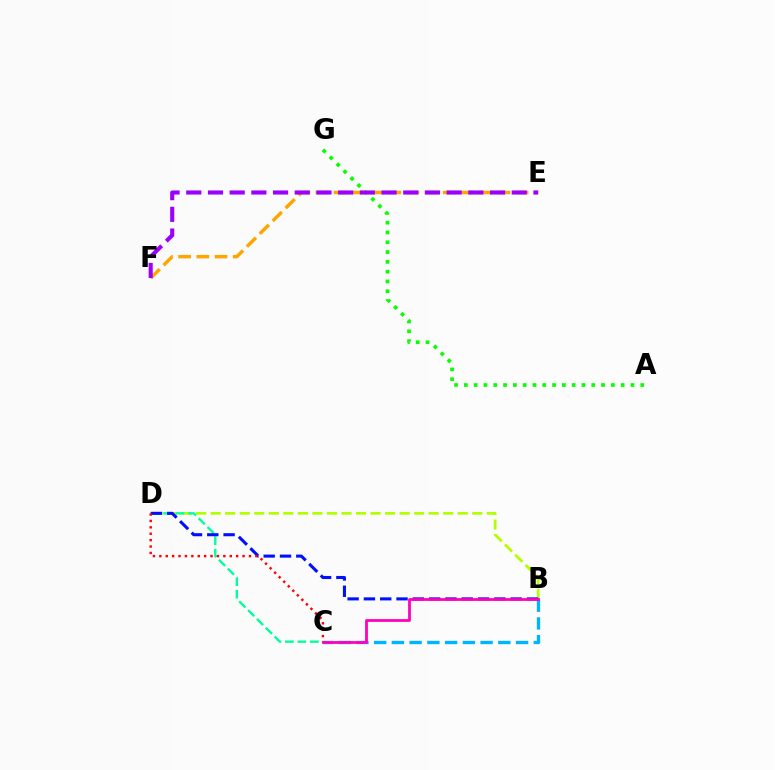{('A', 'G'): [{'color': '#08ff00', 'line_style': 'dotted', 'thickness': 2.66}], ('B', 'D'): [{'color': '#b3ff00', 'line_style': 'dashed', 'thickness': 1.97}, {'color': '#0010ff', 'line_style': 'dashed', 'thickness': 2.22}], ('C', 'D'): [{'color': '#00ff9d', 'line_style': 'dashed', 'thickness': 1.7}, {'color': '#ff0000', 'line_style': 'dotted', 'thickness': 1.74}], ('E', 'F'): [{'color': '#ffa500', 'line_style': 'dashed', 'thickness': 2.47}, {'color': '#9b00ff', 'line_style': 'dashed', 'thickness': 2.95}], ('B', 'C'): [{'color': '#00b5ff', 'line_style': 'dashed', 'thickness': 2.41}, {'color': '#ff00bd', 'line_style': 'solid', 'thickness': 2.0}]}